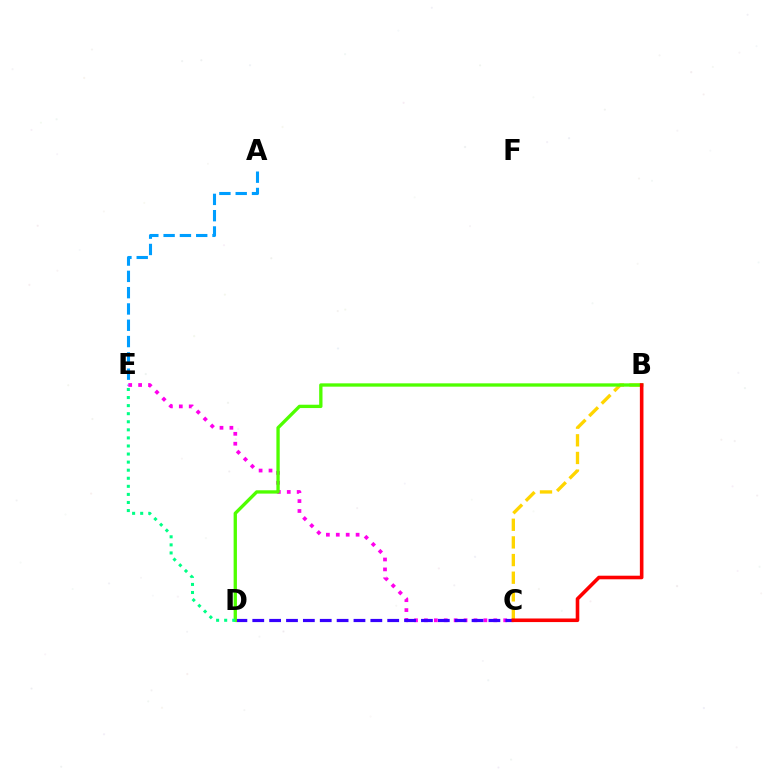{('B', 'C'): [{'color': '#ffd500', 'line_style': 'dashed', 'thickness': 2.4}, {'color': '#ff0000', 'line_style': 'solid', 'thickness': 2.59}], ('A', 'E'): [{'color': '#009eff', 'line_style': 'dashed', 'thickness': 2.21}], ('C', 'E'): [{'color': '#ff00ed', 'line_style': 'dotted', 'thickness': 2.69}], ('C', 'D'): [{'color': '#3700ff', 'line_style': 'dashed', 'thickness': 2.29}], ('B', 'D'): [{'color': '#4fff00', 'line_style': 'solid', 'thickness': 2.39}], ('D', 'E'): [{'color': '#00ff86', 'line_style': 'dotted', 'thickness': 2.19}]}